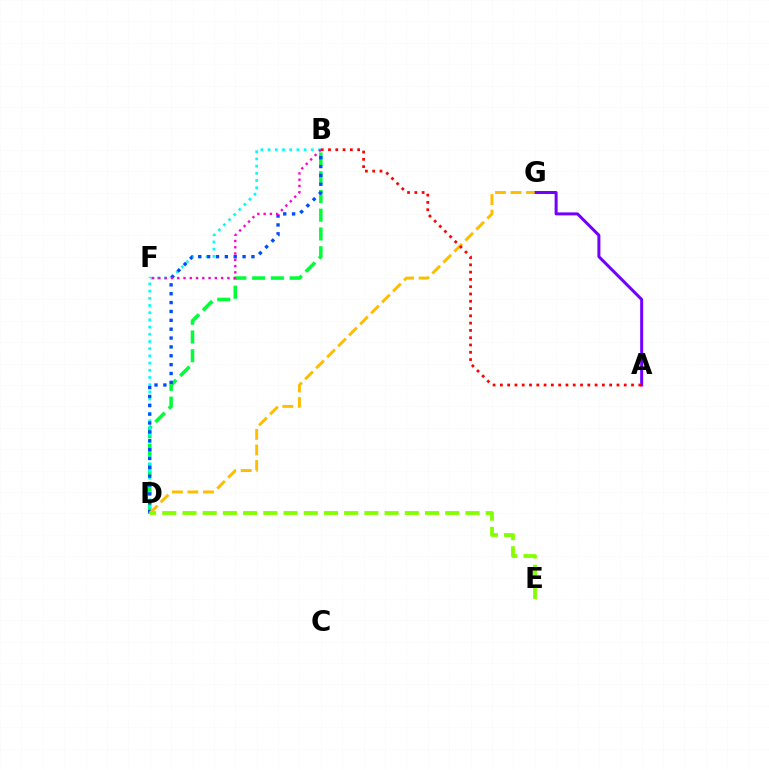{('B', 'D'): [{'color': '#00ff39', 'line_style': 'dashed', 'thickness': 2.55}, {'color': '#00fff6', 'line_style': 'dotted', 'thickness': 1.96}, {'color': '#004bff', 'line_style': 'dotted', 'thickness': 2.41}], ('A', 'G'): [{'color': '#7200ff', 'line_style': 'solid', 'thickness': 2.15}], ('D', 'G'): [{'color': '#ffbd00', 'line_style': 'dashed', 'thickness': 2.11}], ('D', 'E'): [{'color': '#84ff00', 'line_style': 'dashed', 'thickness': 2.75}], ('A', 'B'): [{'color': '#ff0000', 'line_style': 'dotted', 'thickness': 1.98}], ('B', 'F'): [{'color': '#ff00cf', 'line_style': 'dotted', 'thickness': 1.7}]}